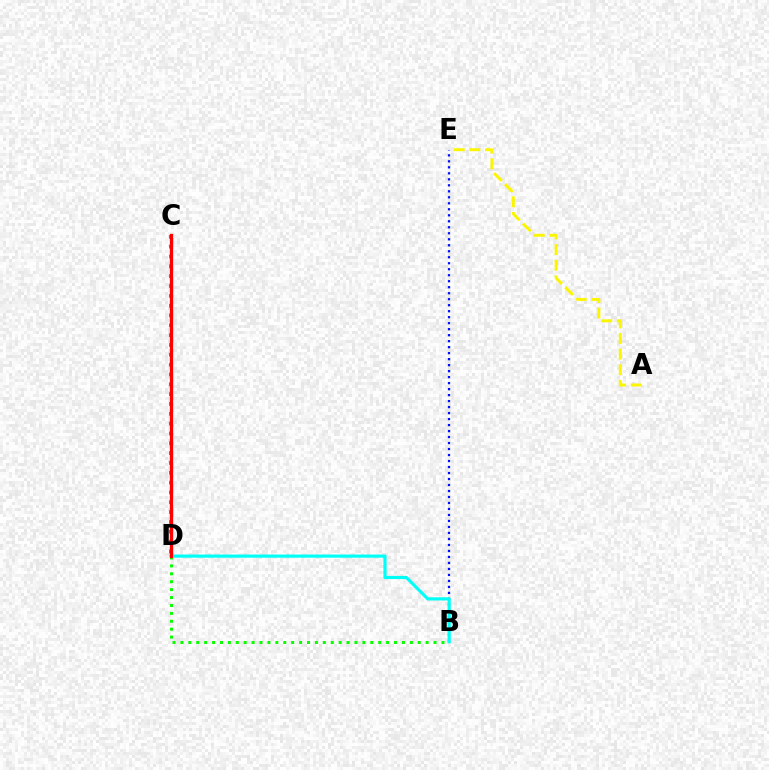{('A', 'E'): [{'color': '#fcf500', 'line_style': 'dashed', 'thickness': 2.12}], ('B', 'D'): [{'color': '#08ff00', 'line_style': 'dotted', 'thickness': 2.15}, {'color': '#00fff6', 'line_style': 'solid', 'thickness': 2.28}], ('B', 'E'): [{'color': '#0010ff', 'line_style': 'dotted', 'thickness': 1.63}], ('C', 'D'): [{'color': '#ee00ff', 'line_style': 'dotted', 'thickness': 2.67}, {'color': '#ff0000', 'line_style': 'solid', 'thickness': 2.36}]}